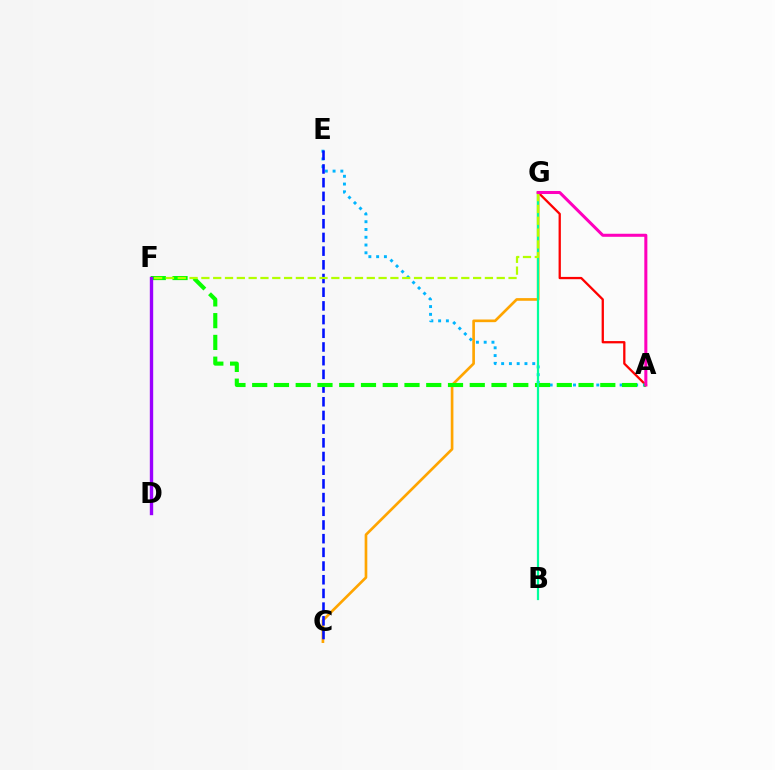{('A', 'G'): [{'color': '#ff0000', 'line_style': 'solid', 'thickness': 1.65}, {'color': '#ff00bd', 'line_style': 'solid', 'thickness': 2.19}], ('C', 'G'): [{'color': '#ffa500', 'line_style': 'solid', 'thickness': 1.92}], ('A', 'E'): [{'color': '#00b5ff', 'line_style': 'dotted', 'thickness': 2.11}], ('C', 'E'): [{'color': '#0010ff', 'line_style': 'dashed', 'thickness': 1.86}], ('A', 'F'): [{'color': '#08ff00', 'line_style': 'dashed', 'thickness': 2.96}], ('B', 'G'): [{'color': '#00ff9d', 'line_style': 'solid', 'thickness': 1.6}], ('F', 'G'): [{'color': '#b3ff00', 'line_style': 'dashed', 'thickness': 1.6}], ('D', 'F'): [{'color': '#9b00ff', 'line_style': 'solid', 'thickness': 2.43}]}